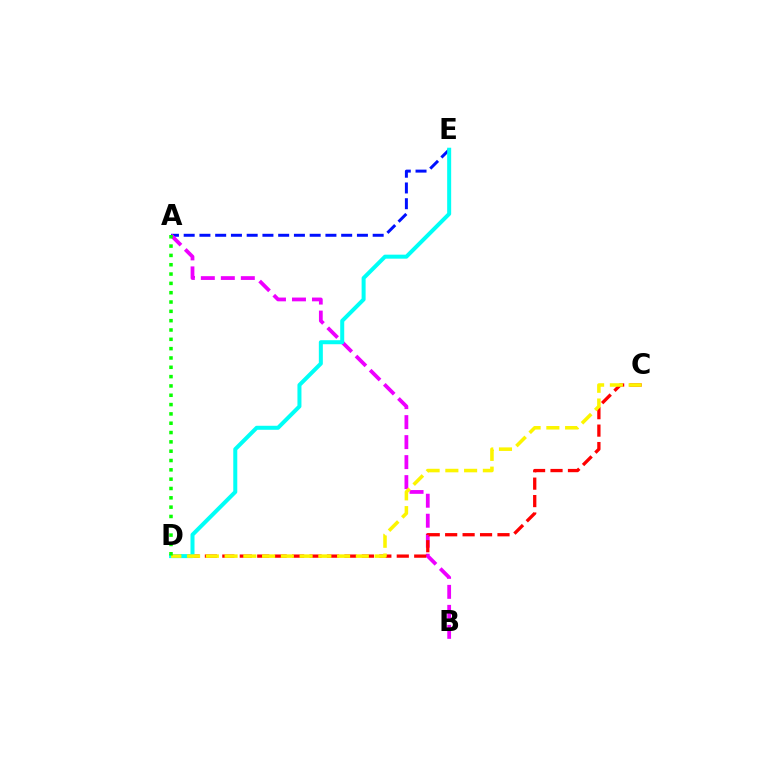{('A', 'E'): [{'color': '#0010ff', 'line_style': 'dashed', 'thickness': 2.14}], ('A', 'B'): [{'color': '#ee00ff', 'line_style': 'dashed', 'thickness': 2.72}], ('C', 'D'): [{'color': '#ff0000', 'line_style': 'dashed', 'thickness': 2.37}, {'color': '#fcf500', 'line_style': 'dashed', 'thickness': 2.55}], ('D', 'E'): [{'color': '#00fff6', 'line_style': 'solid', 'thickness': 2.88}], ('A', 'D'): [{'color': '#08ff00', 'line_style': 'dotted', 'thickness': 2.53}]}